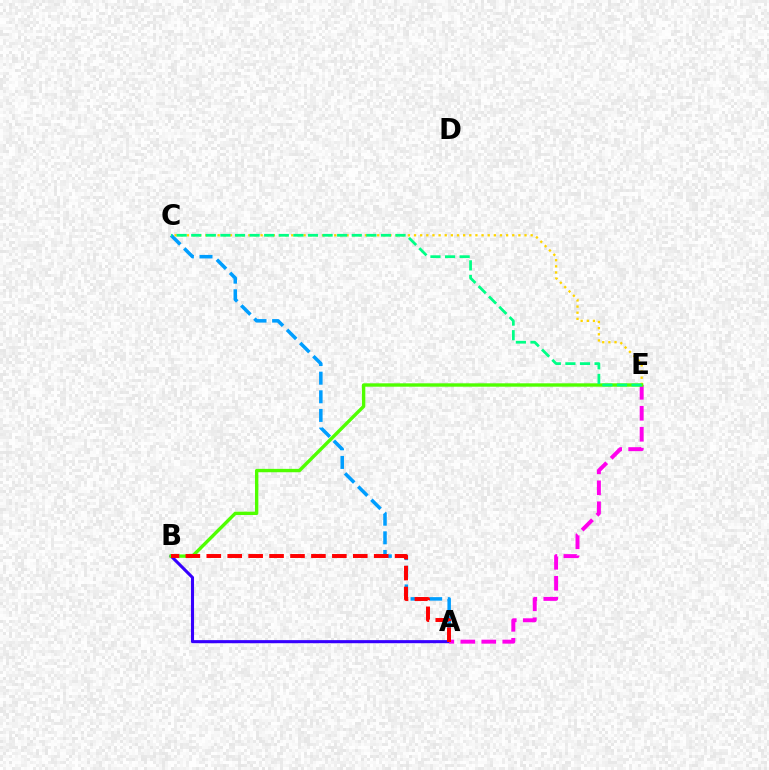{('A', 'B'): [{'color': '#3700ff', 'line_style': 'solid', 'thickness': 2.22}, {'color': '#ff0000', 'line_style': 'dashed', 'thickness': 2.84}], ('A', 'C'): [{'color': '#009eff', 'line_style': 'dashed', 'thickness': 2.53}], ('C', 'E'): [{'color': '#ffd500', 'line_style': 'dotted', 'thickness': 1.67}, {'color': '#00ff86', 'line_style': 'dashed', 'thickness': 1.98}], ('A', 'E'): [{'color': '#ff00ed', 'line_style': 'dashed', 'thickness': 2.85}], ('B', 'E'): [{'color': '#4fff00', 'line_style': 'solid', 'thickness': 2.43}]}